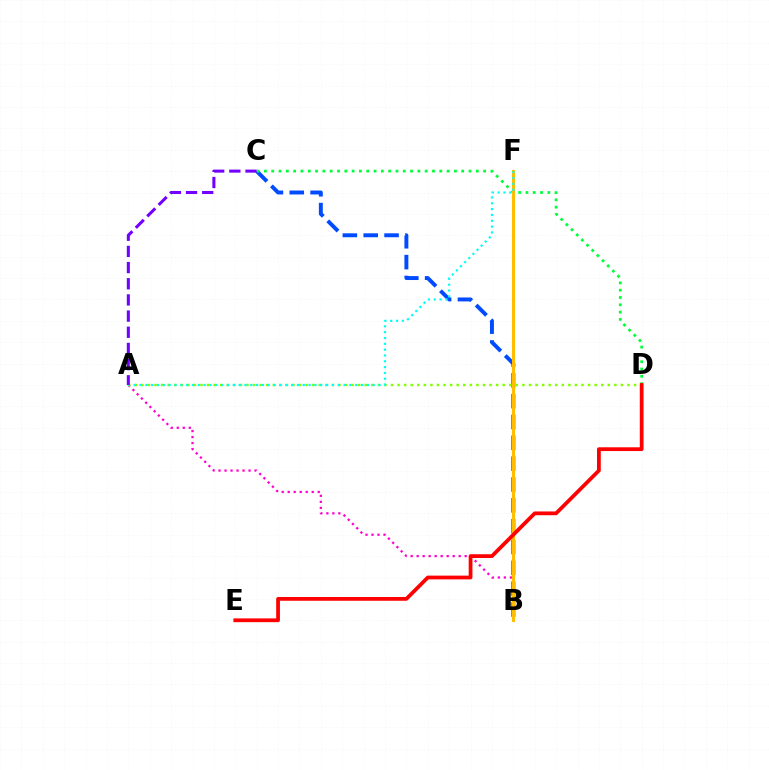{('B', 'C'): [{'color': '#004bff', 'line_style': 'dashed', 'thickness': 2.83}], ('C', 'D'): [{'color': '#00ff39', 'line_style': 'dotted', 'thickness': 1.99}], ('A', 'B'): [{'color': '#ff00cf', 'line_style': 'dotted', 'thickness': 1.63}], ('B', 'F'): [{'color': '#ffbd00', 'line_style': 'solid', 'thickness': 2.21}], ('A', 'D'): [{'color': '#84ff00', 'line_style': 'dotted', 'thickness': 1.78}], ('D', 'E'): [{'color': '#ff0000', 'line_style': 'solid', 'thickness': 2.71}], ('A', 'F'): [{'color': '#00fff6', 'line_style': 'dotted', 'thickness': 1.58}], ('A', 'C'): [{'color': '#7200ff', 'line_style': 'dashed', 'thickness': 2.2}]}